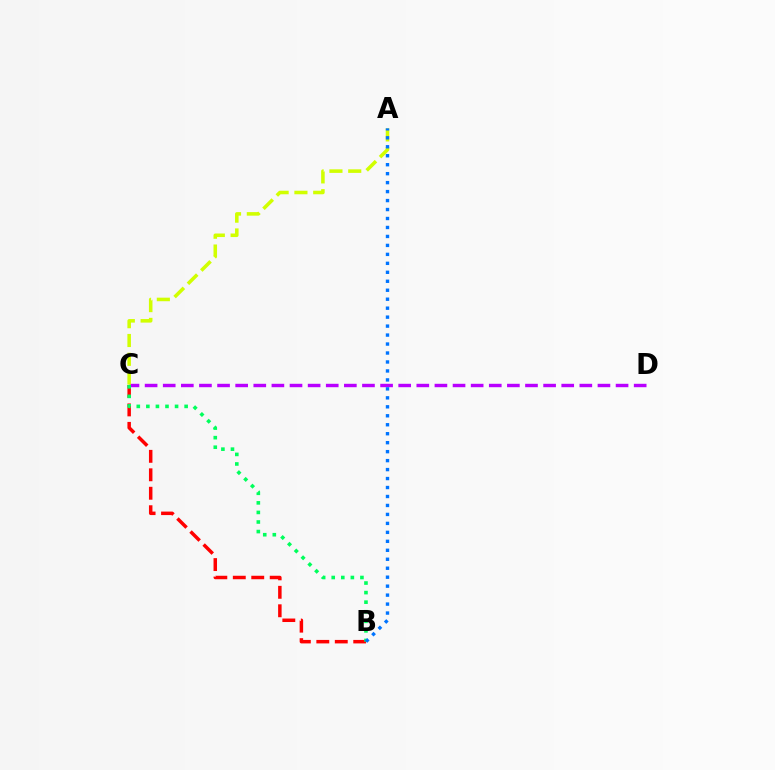{('B', 'C'): [{'color': '#ff0000', 'line_style': 'dashed', 'thickness': 2.51}, {'color': '#00ff5c', 'line_style': 'dotted', 'thickness': 2.6}], ('C', 'D'): [{'color': '#b900ff', 'line_style': 'dashed', 'thickness': 2.46}], ('A', 'C'): [{'color': '#d1ff00', 'line_style': 'dashed', 'thickness': 2.55}], ('A', 'B'): [{'color': '#0074ff', 'line_style': 'dotted', 'thickness': 2.44}]}